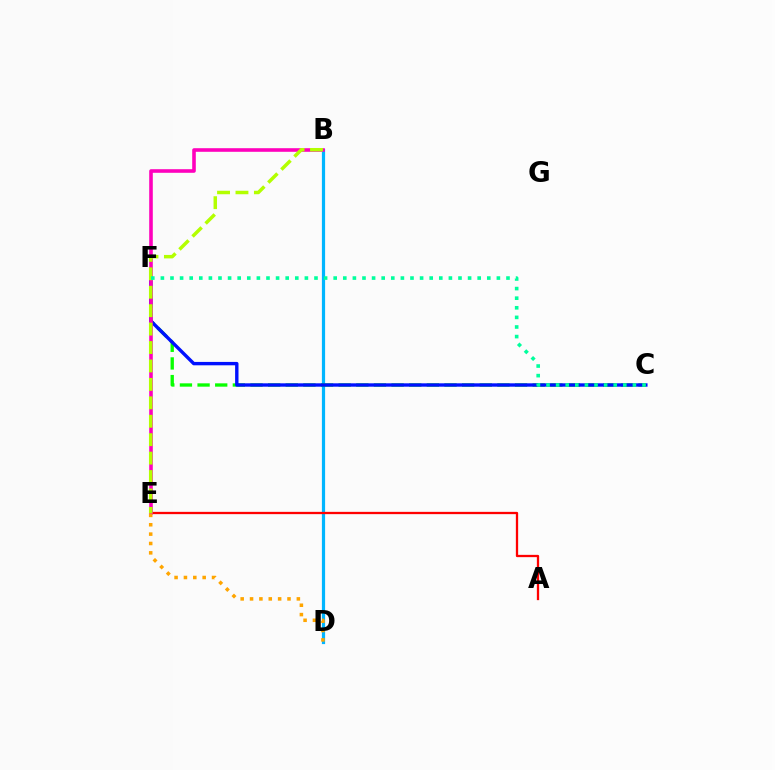{('B', 'D'): [{'color': '#9b00ff', 'line_style': 'dotted', 'thickness': 1.91}, {'color': '#00b5ff', 'line_style': 'solid', 'thickness': 2.31}], ('A', 'E'): [{'color': '#ff0000', 'line_style': 'solid', 'thickness': 1.65}], ('C', 'F'): [{'color': '#08ff00', 'line_style': 'dashed', 'thickness': 2.4}, {'color': '#0010ff', 'line_style': 'solid', 'thickness': 2.44}, {'color': '#00ff9d', 'line_style': 'dotted', 'thickness': 2.61}], ('B', 'E'): [{'color': '#ff00bd', 'line_style': 'solid', 'thickness': 2.59}, {'color': '#b3ff00', 'line_style': 'dashed', 'thickness': 2.5}], ('D', 'E'): [{'color': '#ffa500', 'line_style': 'dotted', 'thickness': 2.54}]}